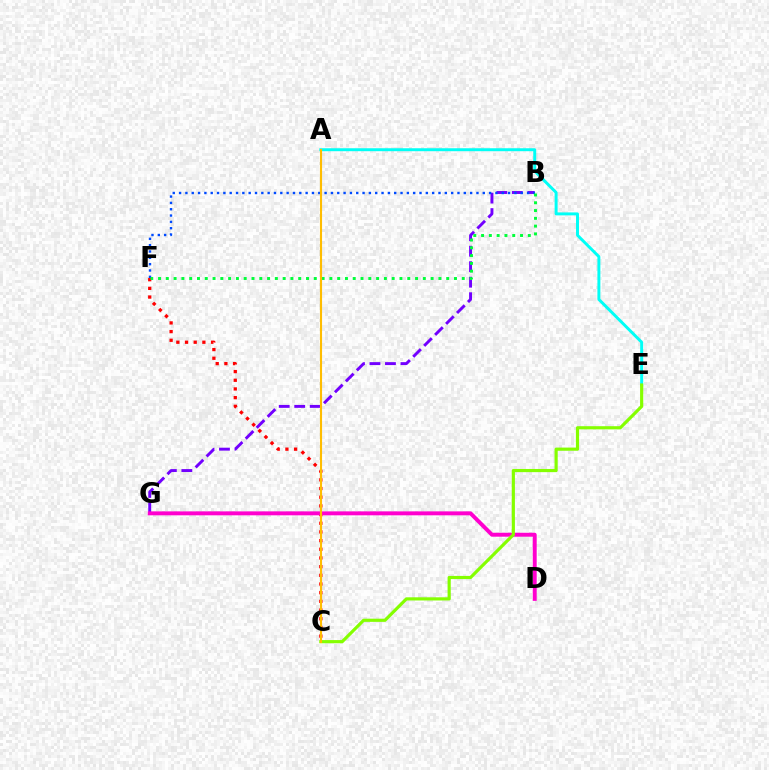{('B', 'G'): [{'color': '#7200ff', 'line_style': 'dashed', 'thickness': 2.1}], ('B', 'F'): [{'color': '#004bff', 'line_style': 'dotted', 'thickness': 1.72}, {'color': '#00ff39', 'line_style': 'dotted', 'thickness': 2.12}], ('C', 'F'): [{'color': '#ff0000', 'line_style': 'dotted', 'thickness': 2.36}], ('A', 'E'): [{'color': '#00fff6', 'line_style': 'solid', 'thickness': 2.13}], ('D', 'G'): [{'color': '#ff00cf', 'line_style': 'solid', 'thickness': 2.84}], ('C', 'E'): [{'color': '#84ff00', 'line_style': 'solid', 'thickness': 2.28}], ('A', 'C'): [{'color': '#ffbd00', 'line_style': 'solid', 'thickness': 1.52}]}